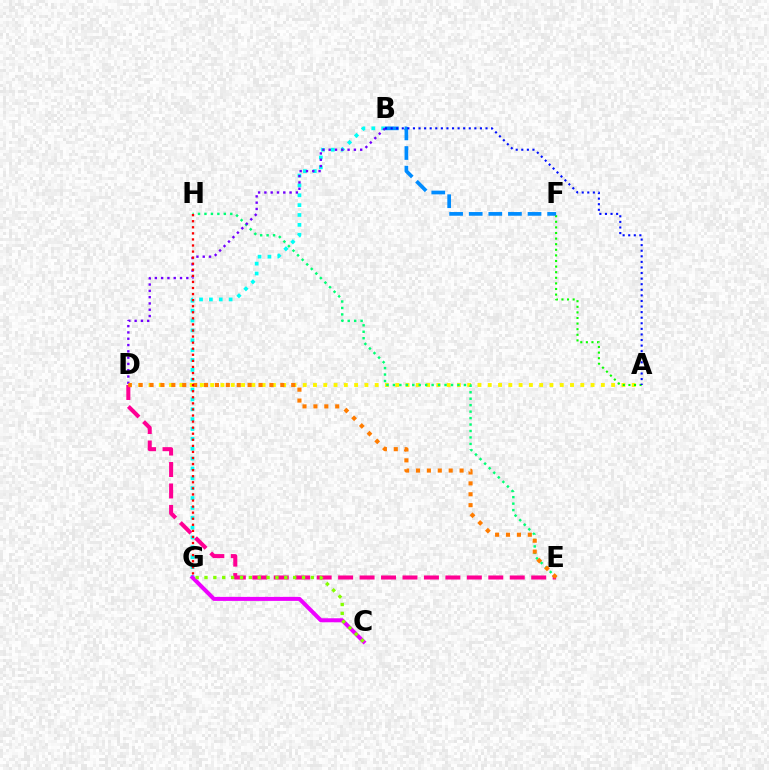{('A', 'D'): [{'color': '#fcf500', 'line_style': 'dotted', 'thickness': 2.79}], ('E', 'H'): [{'color': '#00ff74', 'line_style': 'dotted', 'thickness': 1.75}], ('D', 'E'): [{'color': '#ff0094', 'line_style': 'dashed', 'thickness': 2.91}, {'color': '#ff7c00', 'line_style': 'dotted', 'thickness': 2.96}], ('B', 'G'): [{'color': '#00fff6', 'line_style': 'dotted', 'thickness': 2.68}], ('B', 'D'): [{'color': '#7200ff', 'line_style': 'dotted', 'thickness': 1.71}], ('C', 'G'): [{'color': '#ee00ff', 'line_style': 'solid', 'thickness': 2.89}, {'color': '#84ff00', 'line_style': 'dotted', 'thickness': 2.41}], ('A', 'F'): [{'color': '#08ff00', 'line_style': 'dotted', 'thickness': 1.52}], ('G', 'H'): [{'color': '#ff0000', 'line_style': 'dotted', 'thickness': 1.65}], ('B', 'F'): [{'color': '#008cff', 'line_style': 'dashed', 'thickness': 2.66}], ('A', 'B'): [{'color': '#0010ff', 'line_style': 'dotted', 'thickness': 1.52}]}